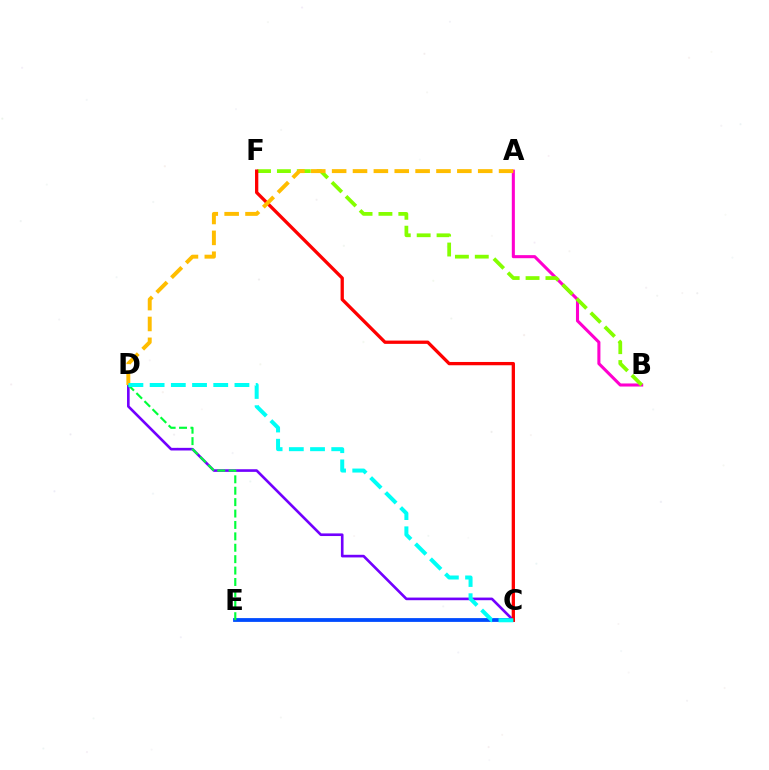{('C', 'E'): [{'color': '#004bff', 'line_style': 'solid', 'thickness': 2.74}], ('C', 'D'): [{'color': '#7200ff', 'line_style': 'solid', 'thickness': 1.9}, {'color': '#00fff6', 'line_style': 'dashed', 'thickness': 2.88}], ('A', 'B'): [{'color': '#ff00cf', 'line_style': 'solid', 'thickness': 2.21}], ('B', 'F'): [{'color': '#84ff00', 'line_style': 'dashed', 'thickness': 2.7}], ('C', 'F'): [{'color': '#ff0000', 'line_style': 'solid', 'thickness': 2.37}], ('A', 'D'): [{'color': '#ffbd00', 'line_style': 'dashed', 'thickness': 2.83}], ('D', 'E'): [{'color': '#00ff39', 'line_style': 'dashed', 'thickness': 1.55}]}